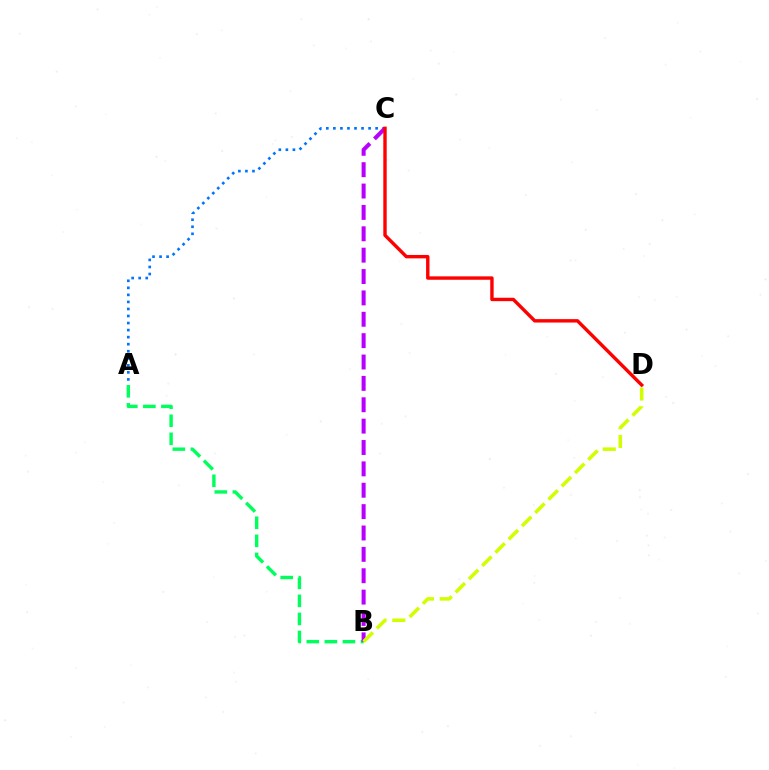{('A', 'C'): [{'color': '#0074ff', 'line_style': 'dotted', 'thickness': 1.91}], ('A', 'B'): [{'color': '#00ff5c', 'line_style': 'dashed', 'thickness': 2.45}], ('B', 'C'): [{'color': '#b900ff', 'line_style': 'dashed', 'thickness': 2.9}], ('C', 'D'): [{'color': '#ff0000', 'line_style': 'solid', 'thickness': 2.45}], ('B', 'D'): [{'color': '#d1ff00', 'line_style': 'dashed', 'thickness': 2.55}]}